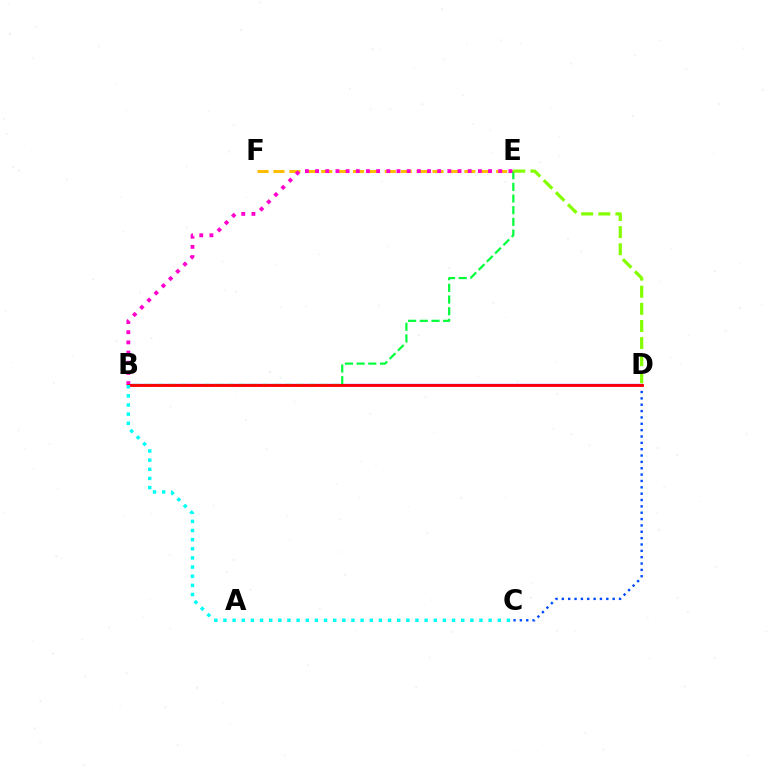{('E', 'F'): [{'color': '#ffbd00', 'line_style': 'dashed', 'thickness': 2.16}], ('B', 'D'): [{'color': '#7200ff', 'line_style': 'solid', 'thickness': 1.62}, {'color': '#ff0000', 'line_style': 'solid', 'thickness': 2.04}], ('C', 'D'): [{'color': '#004bff', 'line_style': 'dotted', 'thickness': 1.73}], ('B', 'E'): [{'color': '#00ff39', 'line_style': 'dashed', 'thickness': 1.59}, {'color': '#ff00cf', 'line_style': 'dotted', 'thickness': 2.76}], ('B', 'C'): [{'color': '#00fff6', 'line_style': 'dotted', 'thickness': 2.48}], ('D', 'E'): [{'color': '#84ff00', 'line_style': 'dashed', 'thickness': 2.33}]}